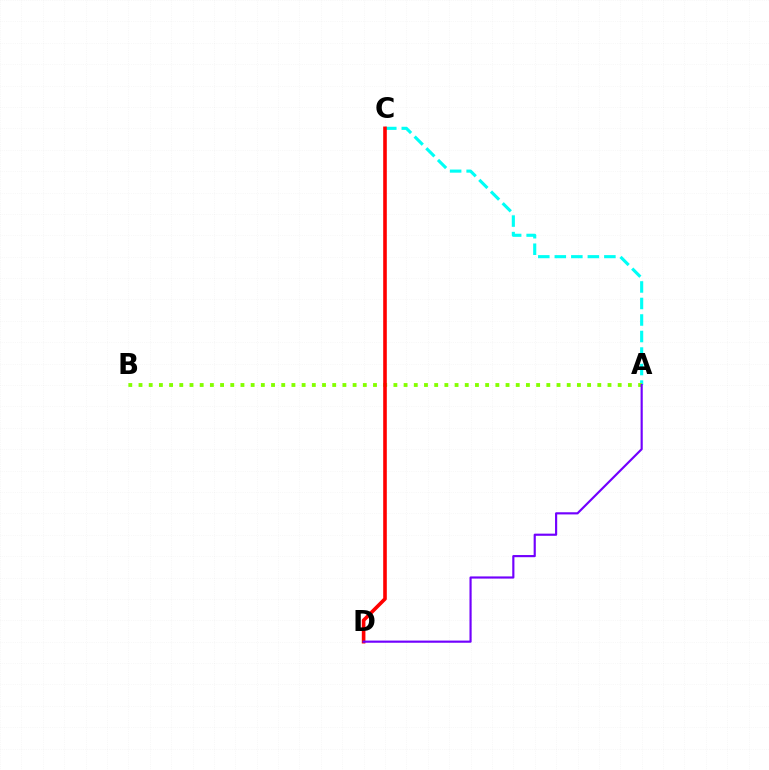{('A', 'C'): [{'color': '#00fff6', 'line_style': 'dashed', 'thickness': 2.24}], ('A', 'B'): [{'color': '#84ff00', 'line_style': 'dotted', 'thickness': 2.77}], ('C', 'D'): [{'color': '#ff0000', 'line_style': 'solid', 'thickness': 2.6}], ('A', 'D'): [{'color': '#7200ff', 'line_style': 'solid', 'thickness': 1.56}]}